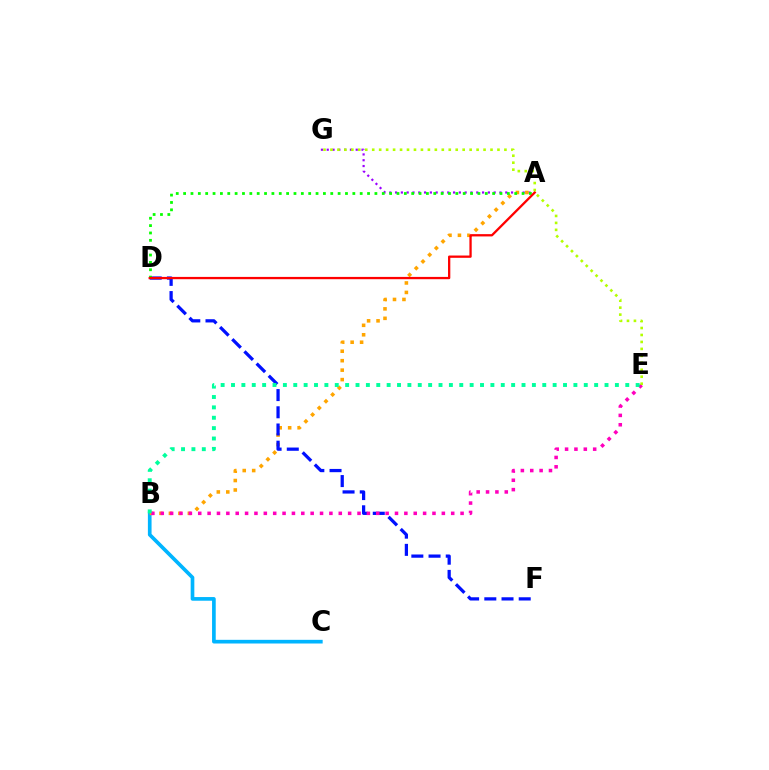{('A', 'G'): [{'color': '#9b00ff', 'line_style': 'dotted', 'thickness': 1.58}], ('B', 'C'): [{'color': '#00b5ff', 'line_style': 'solid', 'thickness': 2.64}], ('A', 'B'): [{'color': '#ffa500', 'line_style': 'dotted', 'thickness': 2.57}], ('D', 'F'): [{'color': '#0010ff', 'line_style': 'dashed', 'thickness': 2.34}], ('A', 'D'): [{'color': '#08ff00', 'line_style': 'dotted', 'thickness': 2.0}, {'color': '#ff0000', 'line_style': 'solid', 'thickness': 1.65}], ('B', 'E'): [{'color': '#ff00bd', 'line_style': 'dotted', 'thickness': 2.55}, {'color': '#00ff9d', 'line_style': 'dotted', 'thickness': 2.82}], ('E', 'G'): [{'color': '#b3ff00', 'line_style': 'dotted', 'thickness': 1.89}]}